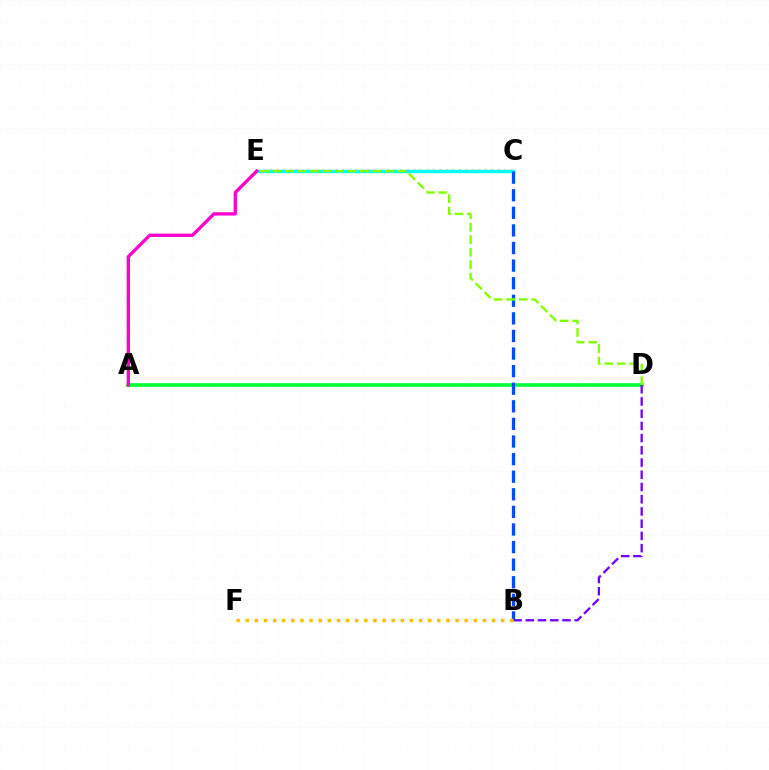{('C', 'E'): [{'color': '#ff0000', 'line_style': 'dotted', 'thickness': 1.77}, {'color': '#00fff6', 'line_style': 'solid', 'thickness': 2.43}], ('A', 'D'): [{'color': '#00ff39', 'line_style': 'solid', 'thickness': 2.63}], ('B', 'D'): [{'color': '#7200ff', 'line_style': 'dashed', 'thickness': 1.66}], ('A', 'E'): [{'color': '#ff00cf', 'line_style': 'solid', 'thickness': 2.4}], ('B', 'C'): [{'color': '#004bff', 'line_style': 'dashed', 'thickness': 2.39}], ('B', 'F'): [{'color': '#ffbd00', 'line_style': 'dotted', 'thickness': 2.48}], ('D', 'E'): [{'color': '#84ff00', 'line_style': 'dashed', 'thickness': 1.7}]}